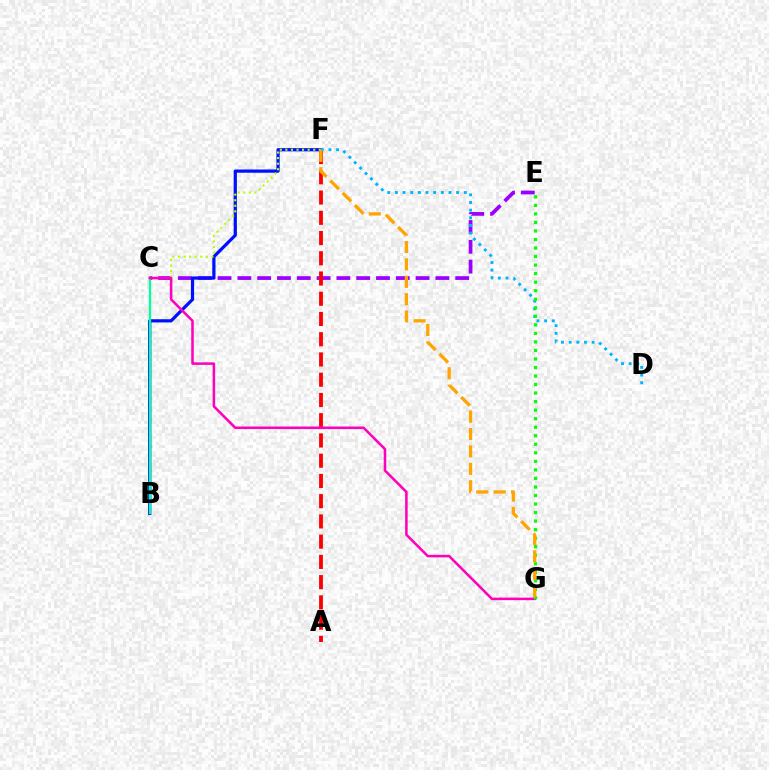{('C', 'E'): [{'color': '#9b00ff', 'line_style': 'dashed', 'thickness': 2.69}], ('A', 'F'): [{'color': '#ff0000', 'line_style': 'dashed', 'thickness': 2.75}], ('B', 'F'): [{'color': '#0010ff', 'line_style': 'solid', 'thickness': 2.32}], ('C', 'F'): [{'color': '#b3ff00', 'line_style': 'dotted', 'thickness': 1.51}], ('B', 'C'): [{'color': '#00ff9d', 'line_style': 'solid', 'thickness': 1.61}], ('C', 'G'): [{'color': '#ff00bd', 'line_style': 'solid', 'thickness': 1.83}], ('D', 'F'): [{'color': '#00b5ff', 'line_style': 'dotted', 'thickness': 2.08}], ('E', 'G'): [{'color': '#08ff00', 'line_style': 'dotted', 'thickness': 2.32}], ('F', 'G'): [{'color': '#ffa500', 'line_style': 'dashed', 'thickness': 2.36}]}